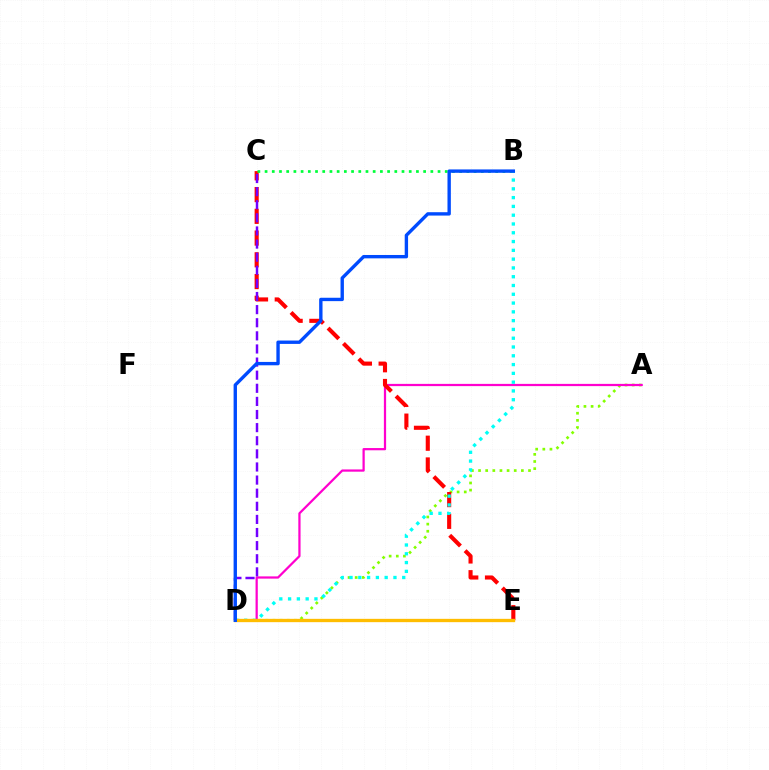{('A', 'D'): [{'color': '#84ff00', 'line_style': 'dotted', 'thickness': 1.94}, {'color': '#ff00cf', 'line_style': 'solid', 'thickness': 1.61}], ('C', 'E'): [{'color': '#ff0000', 'line_style': 'dashed', 'thickness': 2.95}], ('C', 'D'): [{'color': '#7200ff', 'line_style': 'dashed', 'thickness': 1.78}], ('B', 'C'): [{'color': '#00ff39', 'line_style': 'dotted', 'thickness': 1.96}], ('B', 'D'): [{'color': '#00fff6', 'line_style': 'dotted', 'thickness': 2.39}, {'color': '#004bff', 'line_style': 'solid', 'thickness': 2.43}], ('D', 'E'): [{'color': '#ffbd00', 'line_style': 'solid', 'thickness': 2.39}]}